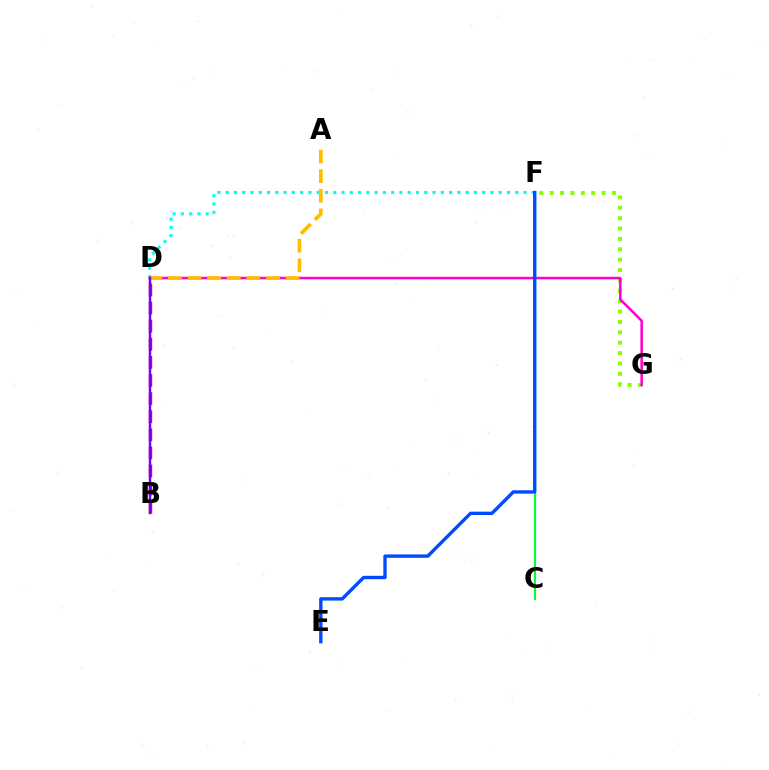{('F', 'G'): [{'color': '#84ff00', 'line_style': 'dotted', 'thickness': 2.82}], ('D', 'F'): [{'color': '#00fff6', 'line_style': 'dotted', 'thickness': 2.25}], ('D', 'G'): [{'color': '#ff00cf', 'line_style': 'solid', 'thickness': 1.82}], ('C', 'F'): [{'color': '#00ff39', 'line_style': 'solid', 'thickness': 1.56}], ('E', 'F'): [{'color': '#004bff', 'line_style': 'solid', 'thickness': 2.43}], ('B', 'D'): [{'color': '#ff0000', 'line_style': 'dashed', 'thickness': 2.46}, {'color': '#7200ff', 'line_style': 'solid', 'thickness': 1.77}], ('A', 'D'): [{'color': '#ffbd00', 'line_style': 'dashed', 'thickness': 2.66}]}